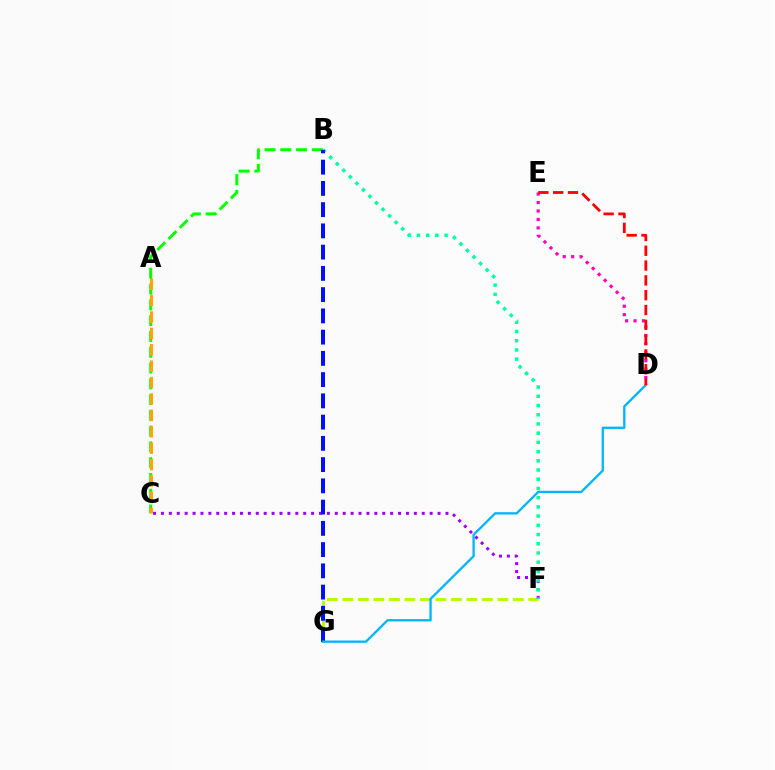{('F', 'G'): [{'color': '#b3ff00', 'line_style': 'dashed', 'thickness': 2.11}], ('C', 'F'): [{'color': '#9b00ff', 'line_style': 'dotted', 'thickness': 2.15}], ('B', 'F'): [{'color': '#00ff9d', 'line_style': 'dotted', 'thickness': 2.5}], ('B', 'C'): [{'color': '#08ff00', 'line_style': 'dashed', 'thickness': 2.14}], ('D', 'E'): [{'color': '#ff00bd', 'line_style': 'dotted', 'thickness': 2.3}, {'color': '#ff0000', 'line_style': 'dashed', 'thickness': 2.01}], ('B', 'G'): [{'color': '#0010ff', 'line_style': 'dashed', 'thickness': 2.89}], ('A', 'C'): [{'color': '#ffa500', 'line_style': 'dashed', 'thickness': 2.23}], ('D', 'G'): [{'color': '#00b5ff', 'line_style': 'solid', 'thickness': 1.66}]}